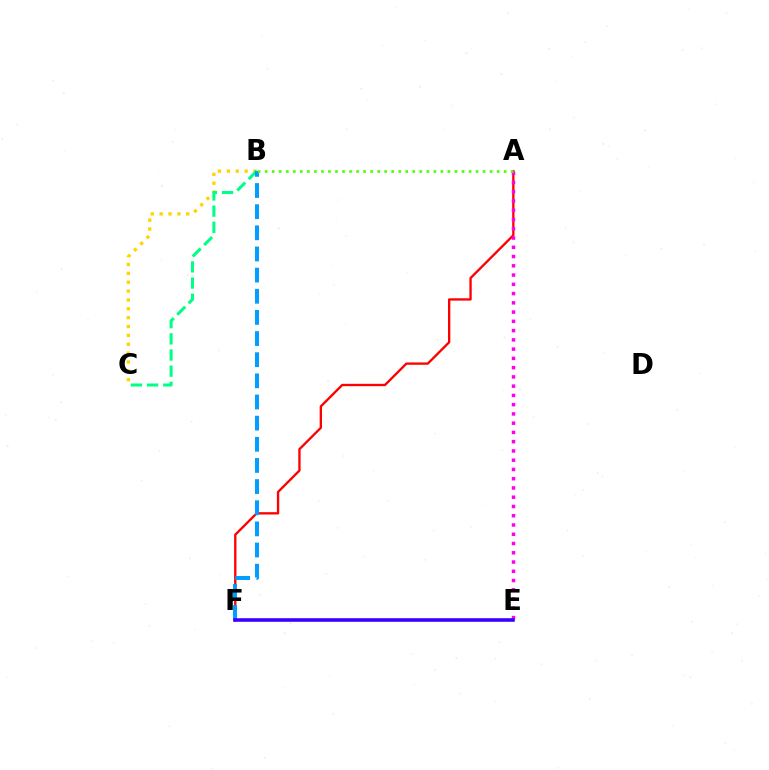{('A', 'F'): [{'color': '#ff0000', 'line_style': 'solid', 'thickness': 1.68}], ('A', 'E'): [{'color': '#ff00ed', 'line_style': 'dotted', 'thickness': 2.51}], ('B', 'C'): [{'color': '#ffd500', 'line_style': 'dotted', 'thickness': 2.41}, {'color': '#00ff86', 'line_style': 'dashed', 'thickness': 2.2}], ('B', 'F'): [{'color': '#009eff', 'line_style': 'dashed', 'thickness': 2.87}], ('A', 'B'): [{'color': '#4fff00', 'line_style': 'dotted', 'thickness': 1.91}], ('E', 'F'): [{'color': '#3700ff', 'line_style': 'solid', 'thickness': 2.58}]}